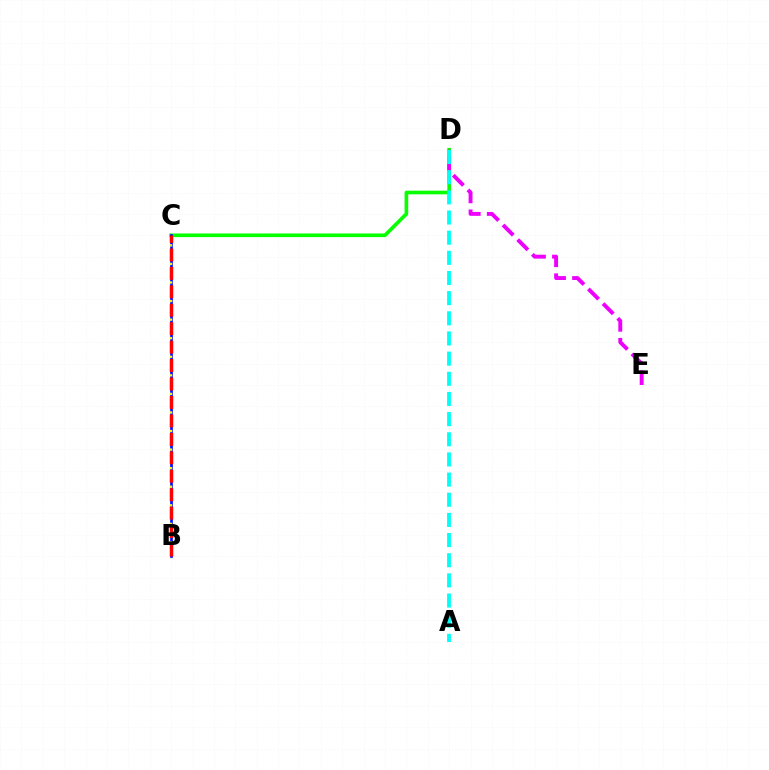{('C', 'D'): [{'color': '#08ff00', 'line_style': 'solid', 'thickness': 2.62}], ('B', 'C'): [{'color': '#0010ff', 'line_style': 'solid', 'thickness': 1.94}, {'color': '#fcf500', 'line_style': 'dotted', 'thickness': 1.68}, {'color': '#ff0000', 'line_style': 'dashed', 'thickness': 2.51}], ('D', 'E'): [{'color': '#ee00ff', 'line_style': 'dashed', 'thickness': 2.82}], ('A', 'D'): [{'color': '#00fff6', 'line_style': 'dashed', 'thickness': 2.74}]}